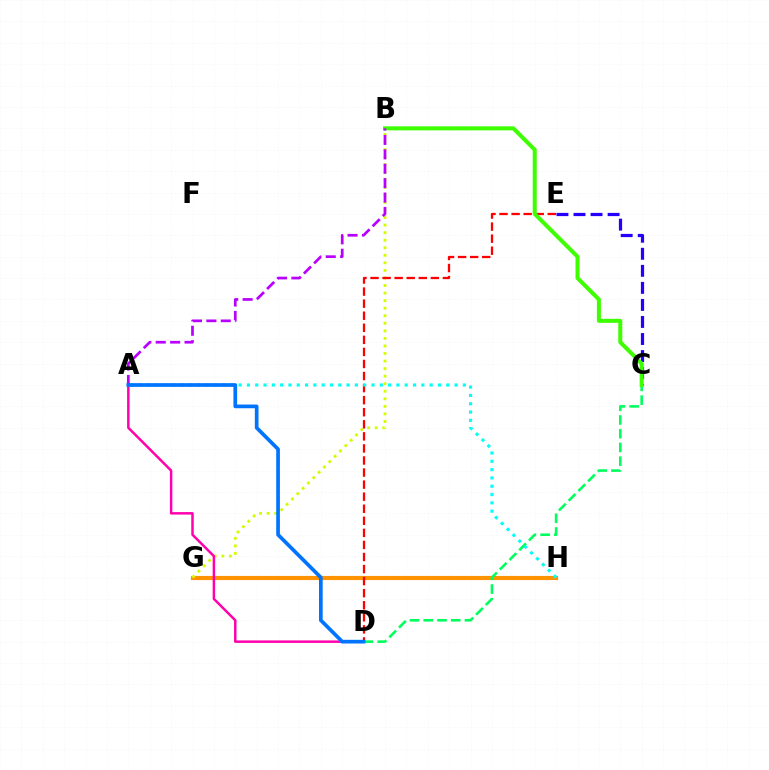{('G', 'H'): [{'color': '#ff9400', 'line_style': 'solid', 'thickness': 2.98}], ('B', 'G'): [{'color': '#d1ff00', 'line_style': 'dotted', 'thickness': 2.05}], ('D', 'E'): [{'color': '#ff0000', 'line_style': 'dashed', 'thickness': 1.64}], ('C', 'E'): [{'color': '#2500ff', 'line_style': 'dashed', 'thickness': 2.32}], ('C', 'D'): [{'color': '#00ff5c', 'line_style': 'dashed', 'thickness': 1.87}], ('B', 'C'): [{'color': '#3dff00', 'line_style': 'solid', 'thickness': 2.89}], ('A', 'D'): [{'color': '#ff00ac', 'line_style': 'solid', 'thickness': 1.78}, {'color': '#0074ff', 'line_style': 'solid', 'thickness': 2.66}], ('A', 'B'): [{'color': '#b900ff', 'line_style': 'dashed', 'thickness': 1.96}], ('A', 'H'): [{'color': '#00fff6', 'line_style': 'dotted', 'thickness': 2.26}]}